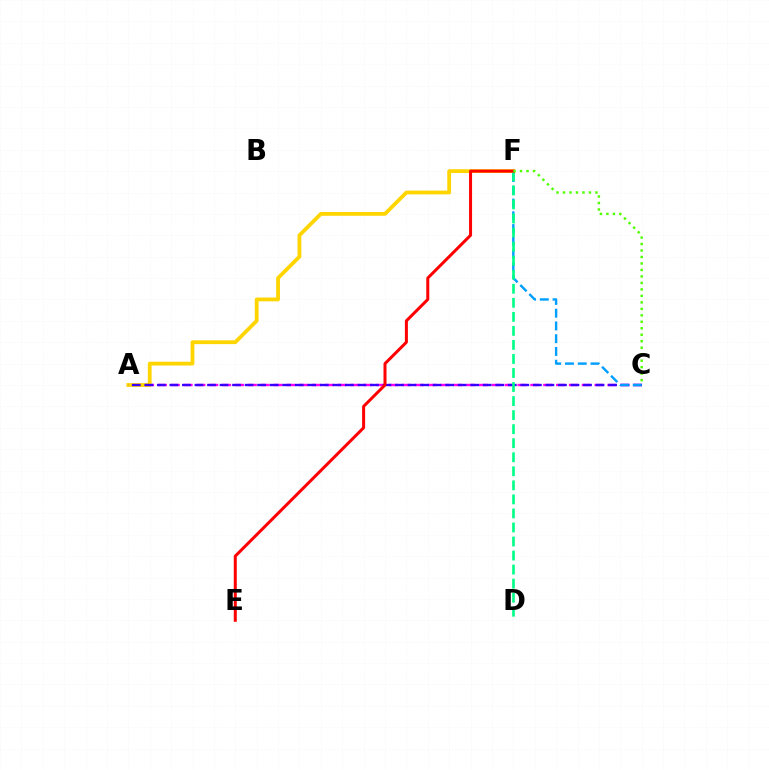{('A', 'C'): [{'color': '#ff00ed', 'line_style': 'dashed', 'thickness': 1.74}, {'color': '#3700ff', 'line_style': 'dashed', 'thickness': 1.7}], ('A', 'F'): [{'color': '#ffd500', 'line_style': 'solid', 'thickness': 2.73}], ('C', 'F'): [{'color': '#009eff', 'line_style': 'dashed', 'thickness': 1.73}, {'color': '#4fff00', 'line_style': 'dotted', 'thickness': 1.76}], ('D', 'F'): [{'color': '#00ff86', 'line_style': 'dashed', 'thickness': 1.91}], ('E', 'F'): [{'color': '#ff0000', 'line_style': 'solid', 'thickness': 2.16}]}